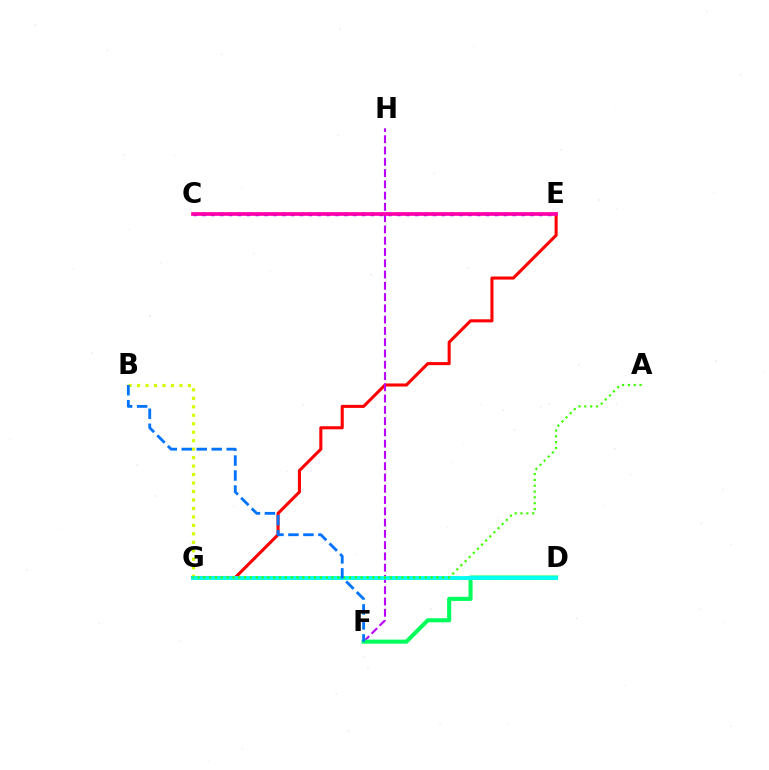{('D', 'G'): [{'color': '#ff9400', 'line_style': 'dashed', 'thickness': 2.63}, {'color': '#00fff6', 'line_style': 'solid', 'thickness': 2.76}], ('E', 'G'): [{'color': '#ff0000', 'line_style': 'solid', 'thickness': 2.21}], ('F', 'H'): [{'color': '#b900ff', 'line_style': 'dashed', 'thickness': 1.53}], ('B', 'G'): [{'color': '#d1ff00', 'line_style': 'dotted', 'thickness': 2.3}], ('C', 'E'): [{'color': '#2500ff', 'line_style': 'dotted', 'thickness': 2.41}, {'color': '#ff00ac', 'line_style': 'solid', 'thickness': 2.65}], ('D', 'F'): [{'color': '#00ff5c', 'line_style': 'solid', 'thickness': 2.94}], ('A', 'G'): [{'color': '#3dff00', 'line_style': 'dotted', 'thickness': 1.58}], ('B', 'F'): [{'color': '#0074ff', 'line_style': 'dashed', 'thickness': 2.03}]}